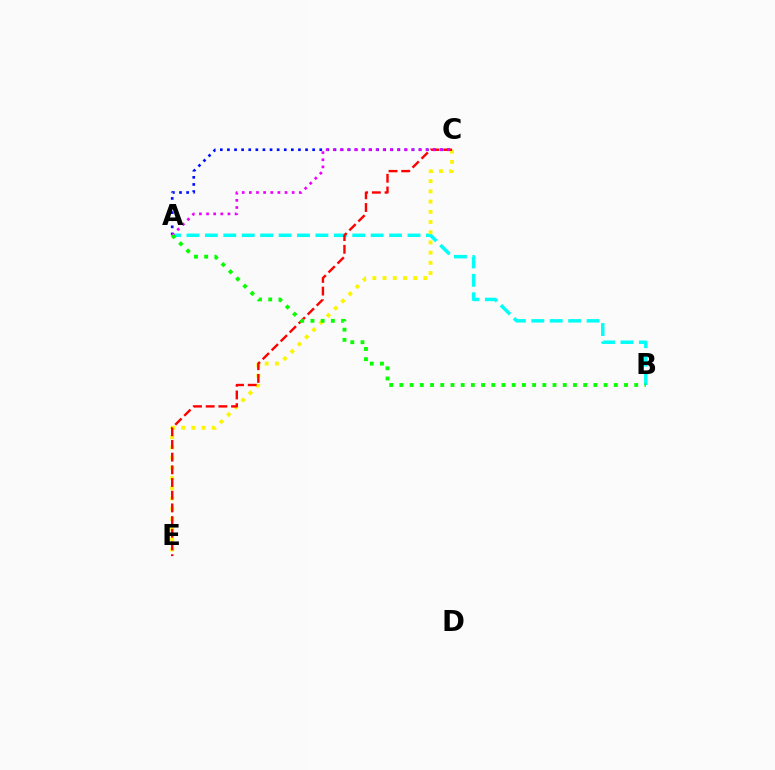{('A', 'B'): [{'color': '#00fff6', 'line_style': 'dashed', 'thickness': 2.5}, {'color': '#08ff00', 'line_style': 'dotted', 'thickness': 2.77}], ('C', 'E'): [{'color': '#fcf500', 'line_style': 'dotted', 'thickness': 2.77}, {'color': '#ff0000', 'line_style': 'dashed', 'thickness': 1.72}], ('A', 'C'): [{'color': '#0010ff', 'line_style': 'dotted', 'thickness': 1.93}, {'color': '#ee00ff', 'line_style': 'dotted', 'thickness': 1.94}]}